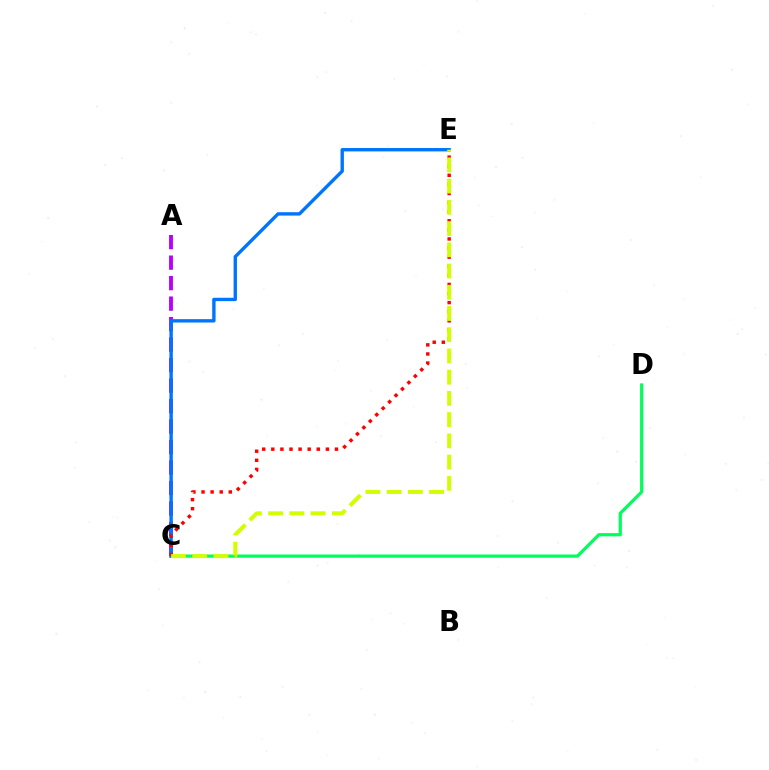{('A', 'C'): [{'color': '#b900ff', 'line_style': 'dashed', 'thickness': 2.78}], ('C', 'D'): [{'color': '#00ff5c', 'line_style': 'solid', 'thickness': 2.31}], ('C', 'E'): [{'color': '#0074ff', 'line_style': 'solid', 'thickness': 2.43}, {'color': '#ff0000', 'line_style': 'dotted', 'thickness': 2.47}, {'color': '#d1ff00', 'line_style': 'dashed', 'thickness': 2.88}]}